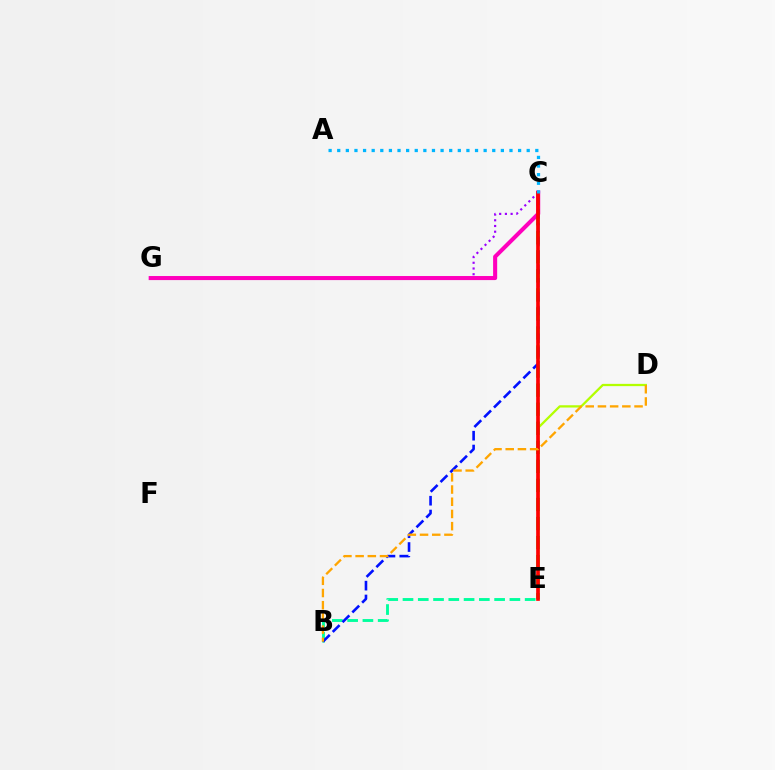{('D', 'E'): [{'color': '#b3ff00', 'line_style': 'solid', 'thickness': 1.64}], ('C', 'E'): [{'color': '#08ff00', 'line_style': 'dashed', 'thickness': 2.59}, {'color': '#ff0000', 'line_style': 'solid', 'thickness': 2.65}], ('C', 'G'): [{'color': '#9b00ff', 'line_style': 'dotted', 'thickness': 1.55}, {'color': '#ff00bd', 'line_style': 'solid', 'thickness': 2.92}], ('B', 'E'): [{'color': '#00ff9d', 'line_style': 'dashed', 'thickness': 2.07}], ('B', 'C'): [{'color': '#0010ff', 'line_style': 'dashed', 'thickness': 1.88}], ('B', 'D'): [{'color': '#ffa500', 'line_style': 'dashed', 'thickness': 1.66}], ('A', 'C'): [{'color': '#00b5ff', 'line_style': 'dotted', 'thickness': 2.34}]}